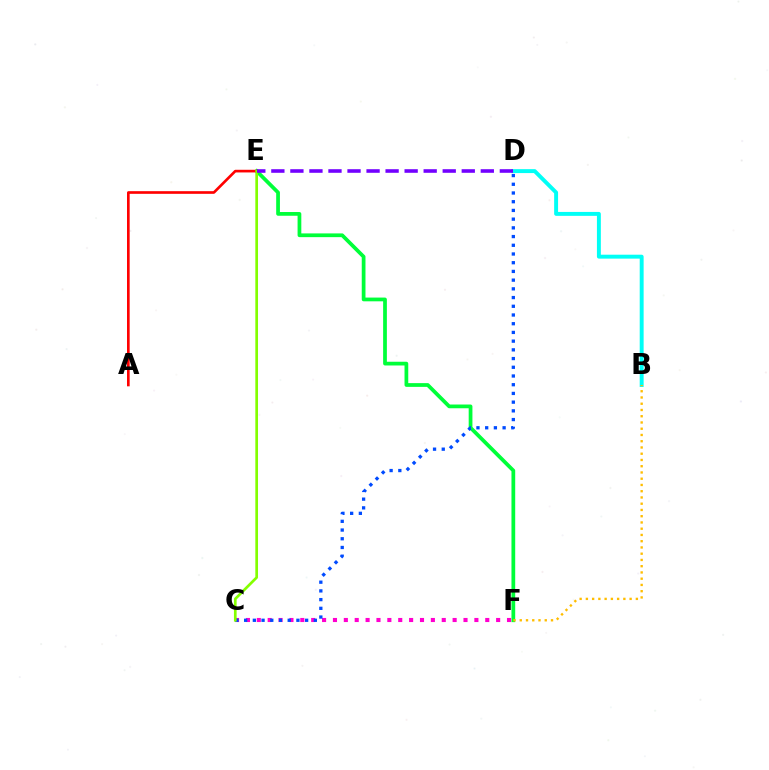{('E', 'F'): [{'color': '#00ff39', 'line_style': 'solid', 'thickness': 2.69}], ('B', 'D'): [{'color': '#00fff6', 'line_style': 'solid', 'thickness': 2.83}], ('C', 'F'): [{'color': '#ff00cf', 'line_style': 'dotted', 'thickness': 2.96}], ('C', 'D'): [{'color': '#004bff', 'line_style': 'dotted', 'thickness': 2.37}], ('A', 'E'): [{'color': '#ff0000', 'line_style': 'solid', 'thickness': 1.92}], ('C', 'E'): [{'color': '#84ff00', 'line_style': 'solid', 'thickness': 1.94}], ('B', 'F'): [{'color': '#ffbd00', 'line_style': 'dotted', 'thickness': 1.7}], ('D', 'E'): [{'color': '#7200ff', 'line_style': 'dashed', 'thickness': 2.59}]}